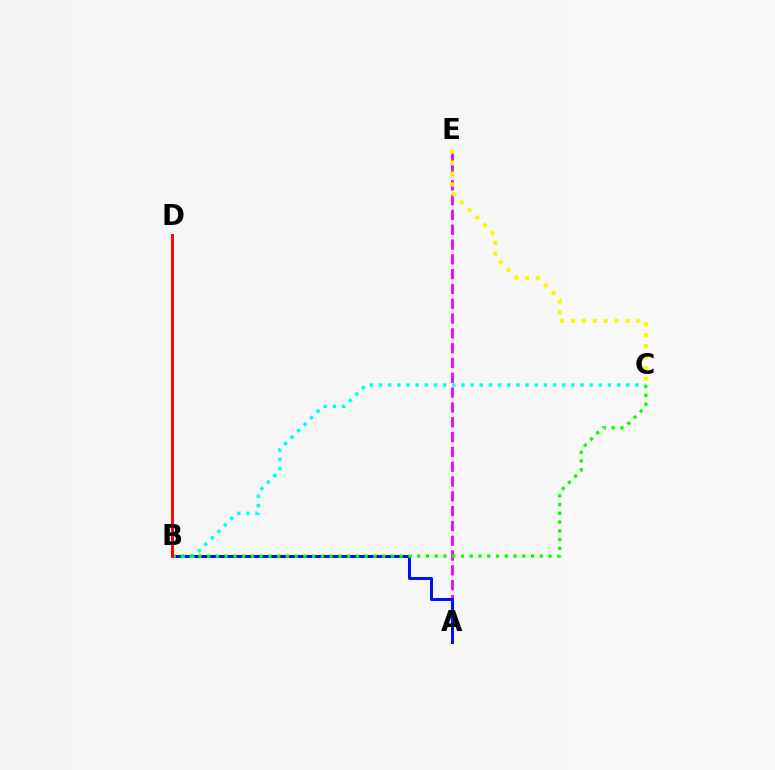{('A', 'E'): [{'color': '#ee00ff', 'line_style': 'dashed', 'thickness': 2.01}], ('A', 'B'): [{'color': '#0010ff', 'line_style': 'solid', 'thickness': 2.15}], ('B', 'C'): [{'color': '#00fff6', 'line_style': 'dotted', 'thickness': 2.49}, {'color': '#08ff00', 'line_style': 'dotted', 'thickness': 2.38}], ('B', 'D'): [{'color': '#ff0000', 'line_style': 'solid', 'thickness': 2.11}], ('C', 'E'): [{'color': '#fcf500', 'line_style': 'dotted', 'thickness': 2.96}]}